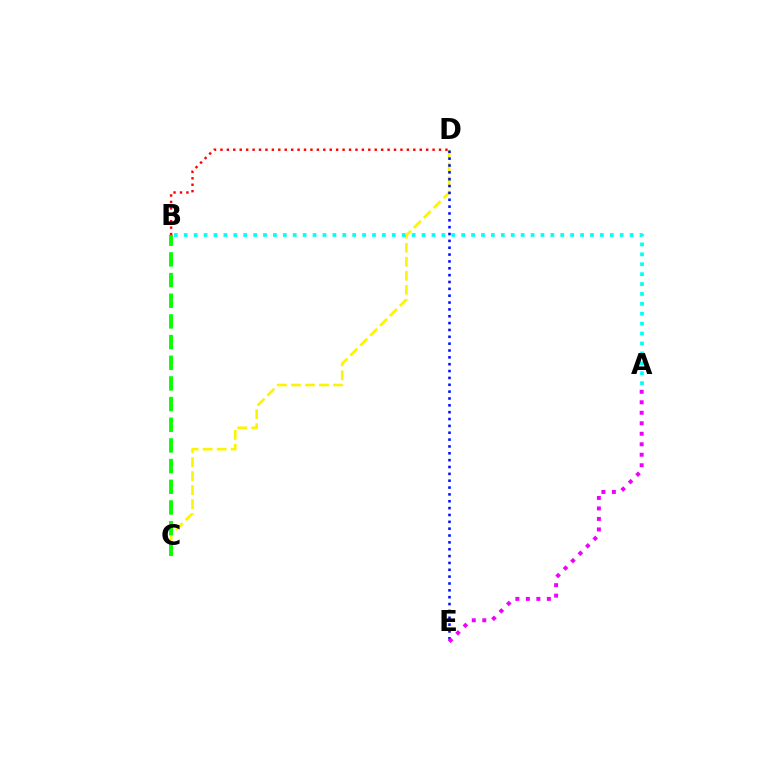{('C', 'D'): [{'color': '#fcf500', 'line_style': 'dashed', 'thickness': 1.9}], ('B', 'C'): [{'color': '#08ff00', 'line_style': 'dashed', 'thickness': 2.81}], ('B', 'D'): [{'color': '#ff0000', 'line_style': 'dotted', 'thickness': 1.75}], ('D', 'E'): [{'color': '#0010ff', 'line_style': 'dotted', 'thickness': 1.86}], ('A', 'E'): [{'color': '#ee00ff', 'line_style': 'dotted', 'thickness': 2.85}], ('A', 'B'): [{'color': '#00fff6', 'line_style': 'dotted', 'thickness': 2.69}]}